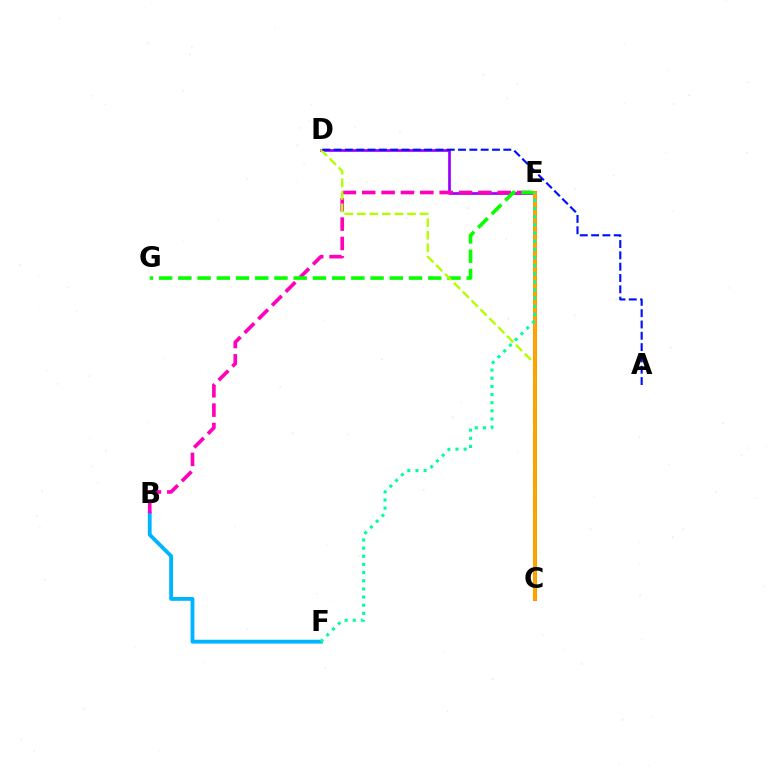{('D', 'E'): [{'color': '#9b00ff', 'line_style': 'solid', 'thickness': 1.94}], ('B', 'F'): [{'color': '#00b5ff', 'line_style': 'solid', 'thickness': 2.76}], ('B', 'E'): [{'color': '#ff00bd', 'line_style': 'dashed', 'thickness': 2.63}], ('E', 'G'): [{'color': '#08ff00', 'line_style': 'dashed', 'thickness': 2.61}], ('C', 'E'): [{'color': '#ff0000', 'line_style': 'solid', 'thickness': 2.81}, {'color': '#ffa500', 'line_style': 'solid', 'thickness': 2.75}], ('C', 'D'): [{'color': '#b3ff00', 'line_style': 'dashed', 'thickness': 1.7}], ('A', 'D'): [{'color': '#0010ff', 'line_style': 'dashed', 'thickness': 1.54}], ('E', 'F'): [{'color': '#00ff9d', 'line_style': 'dotted', 'thickness': 2.21}]}